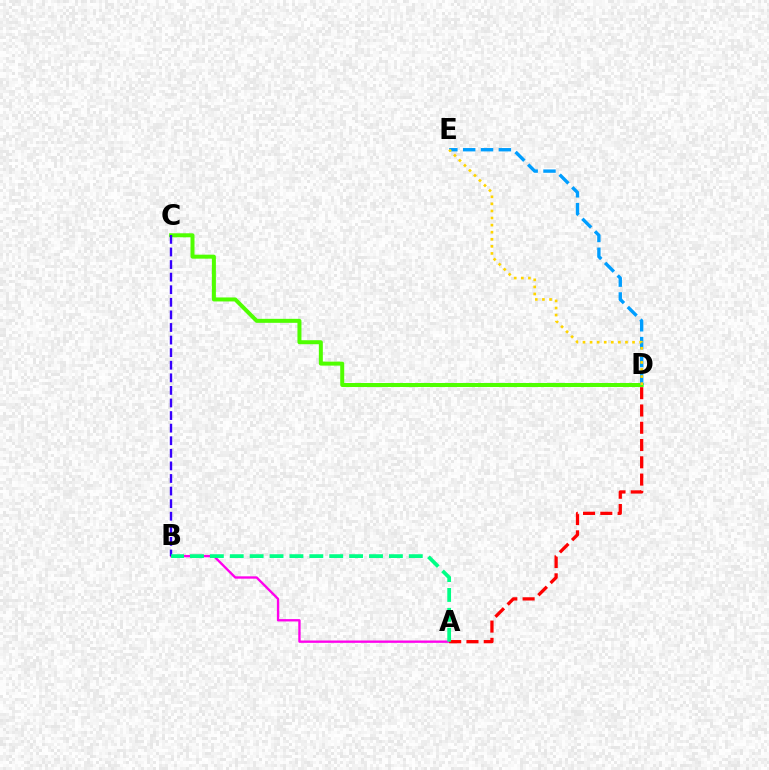{('A', 'B'): [{'color': '#ff00ed', 'line_style': 'solid', 'thickness': 1.69}, {'color': '#00ff86', 'line_style': 'dashed', 'thickness': 2.7}], ('C', 'D'): [{'color': '#4fff00', 'line_style': 'solid', 'thickness': 2.87}], ('A', 'D'): [{'color': '#ff0000', 'line_style': 'dashed', 'thickness': 2.35}], ('D', 'E'): [{'color': '#009eff', 'line_style': 'dashed', 'thickness': 2.42}, {'color': '#ffd500', 'line_style': 'dotted', 'thickness': 1.92}], ('B', 'C'): [{'color': '#3700ff', 'line_style': 'dashed', 'thickness': 1.71}]}